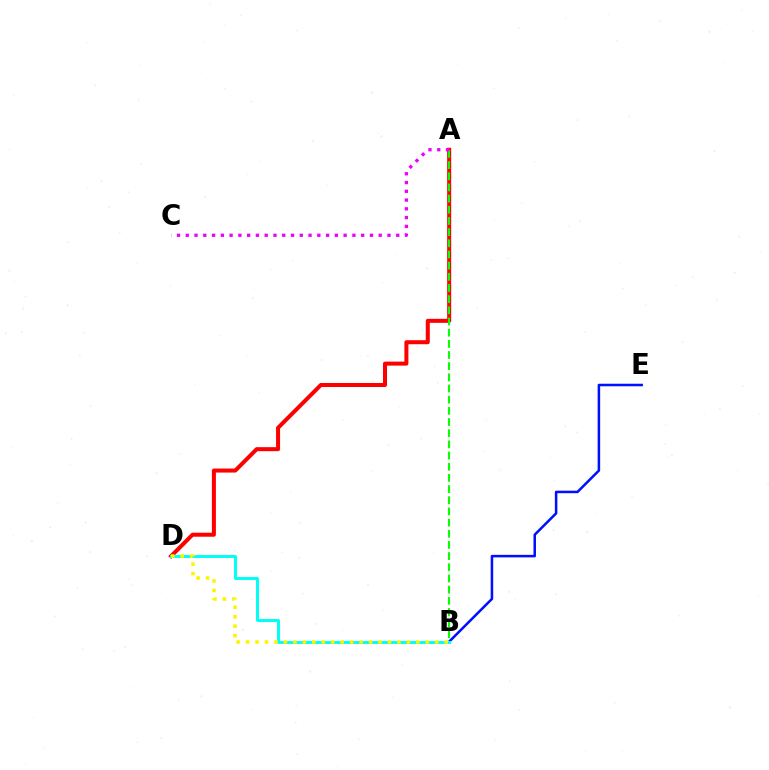{('A', 'D'): [{'color': '#ff0000', 'line_style': 'solid', 'thickness': 2.89}], ('A', 'B'): [{'color': '#08ff00', 'line_style': 'dashed', 'thickness': 1.52}], ('A', 'C'): [{'color': '#ee00ff', 'line_style': 'dotted', 'thickness': 2.38}], ('B', 'E'): [{'color': '#0010ff', 'line_style': 'solid', 'thickness': 1.82}], ('B', 'D'): [{'color': '#00fff6', 'line_style': 'solid', 'thickness': 2.14}, {'color': '#fcf500', 'line_style': 'dotted', 'thickness': 2.57}]}